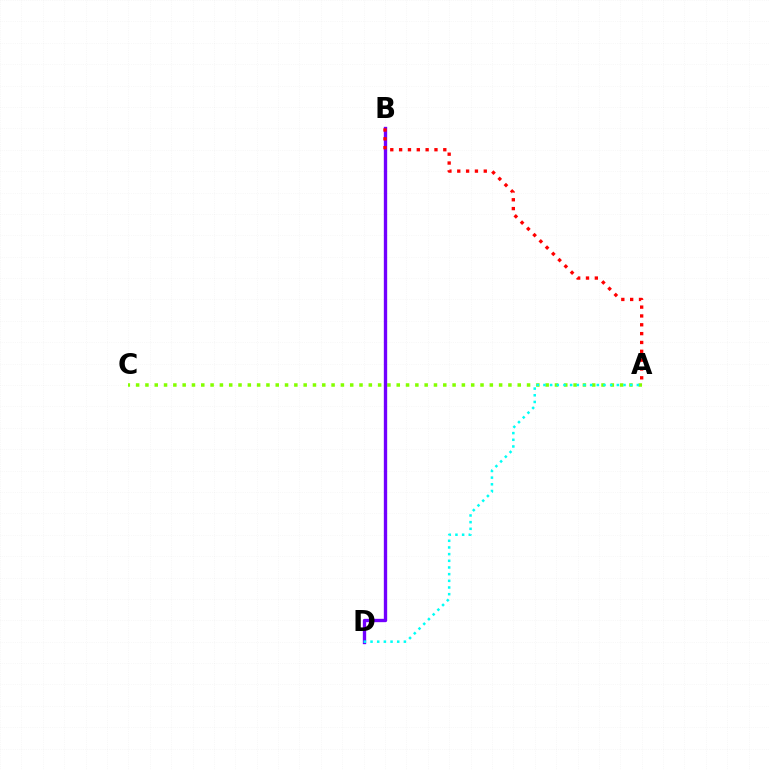{('A', 'C'): [{'color': '#84ff00', 'line_style': 'dotted', 'thickness': 2.53}], ('B', 'D'): [{'color': '#7200ff', 'line_style': 'solid', 'thickness': 2.41}], ('A', 'B'): [{'color': '#ff0000', 'line_style': 'dotted', 'thickness': 2.4}], ('A', 'D'): [{'color': '#00fff6', 'line_style': 'dotted', 'thickness': 1.81}]}